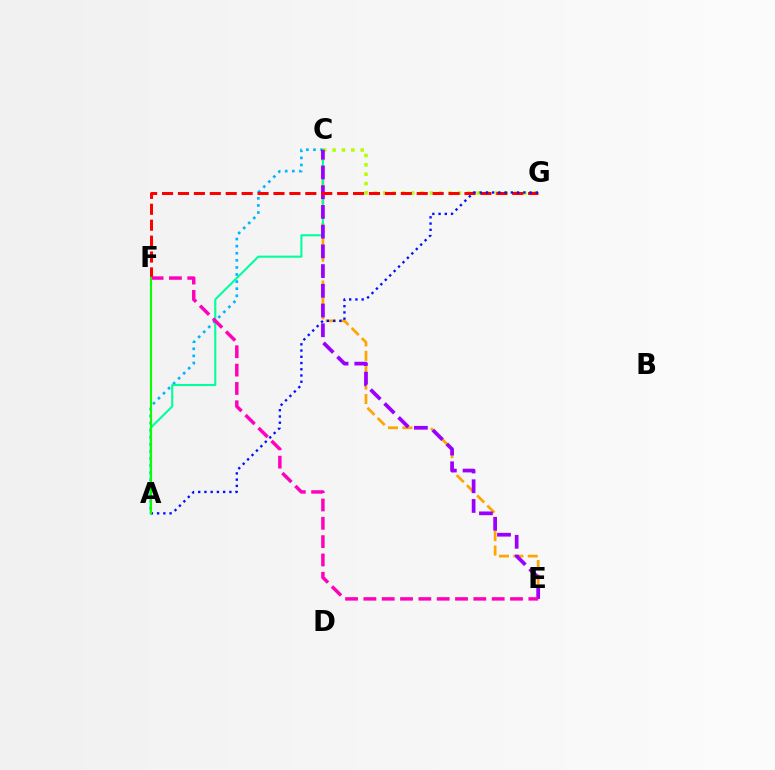{('A', 'C'): [{'color': '#00b5ff', 'line_style': 'dotted', 'thickness': 1.93}, {'color': '#00ff9d', 'line_style': 'solid', 'thickness': 1.5}], ('C', 'E'): [{'color': '#ffa500', 'line_style': 'dashed', 'thickness': 1.96}, {'color': '#9b00ff', 'line_style': 'dashed', 'thickness': 2.68}], ('C', 'G'): [{'color': '#b3ff00', 'line_style': 'dotted', 'thickness': 2.54}], ('F', 'G'): [{'color': '#ff0000', 'line_style': 'dashed', 'thickness': 2.16}], ('E', 'F'): [{'color': '#ff00bd', 'line_style': 'dashed', 'thickness': 2.49}], ('A', 'G'): [{'color': '#0010ff', 'line_style': 'dotted', 'thickness': 1.69}], ('A', 'F'): [{'color': '#08ff00', 'line_style': 'solid', 'thickness': 1.53}]}